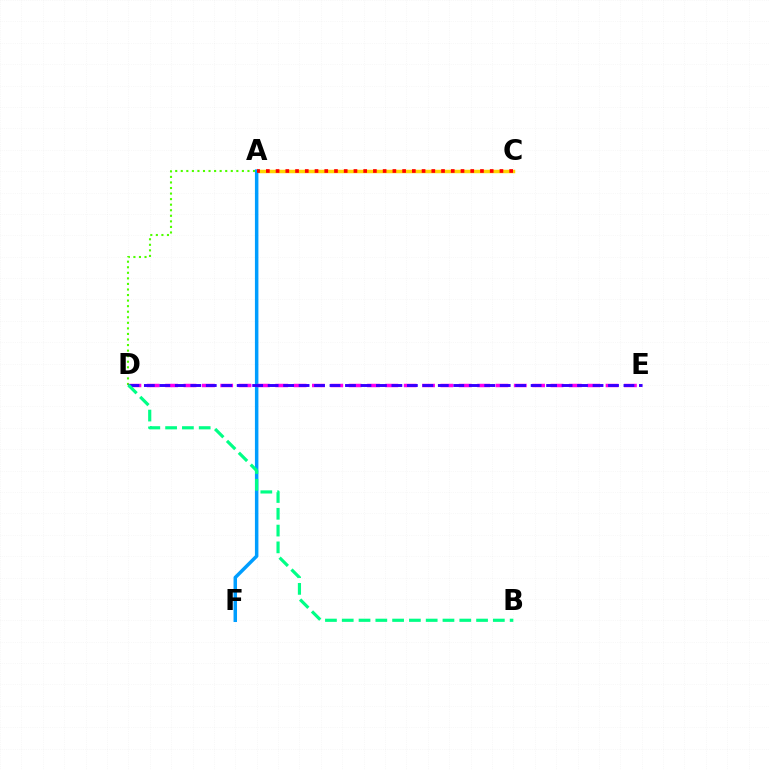{('A', 'C'): [{'color': '#ffd500', 'line_style': 'solid', 'thickness': 2.5}, {'color': '#ff0000', 'line_style': 'dotted', 'thickness': 2.64}], ('A', 'F'): [{'color': '#009eff', 'line_style': 'solid', 'thickness': 2.51}], ('A', 'D'): [{'color': '#4fff00', 'line_style': 'dotted', 'thickness': 1.51}], ('D', 'E'): [{'color': '#ff00ed', 'line_style': 'dashed', 'thickness': 2.49}, {'color': '#3700ff', 'line_style': 'dashed', 'thickness': 2.1}], ('B', 'D'): [{'color': '#00ff86', 'line_style': 'dashed', 'thickness': 2.28}]}